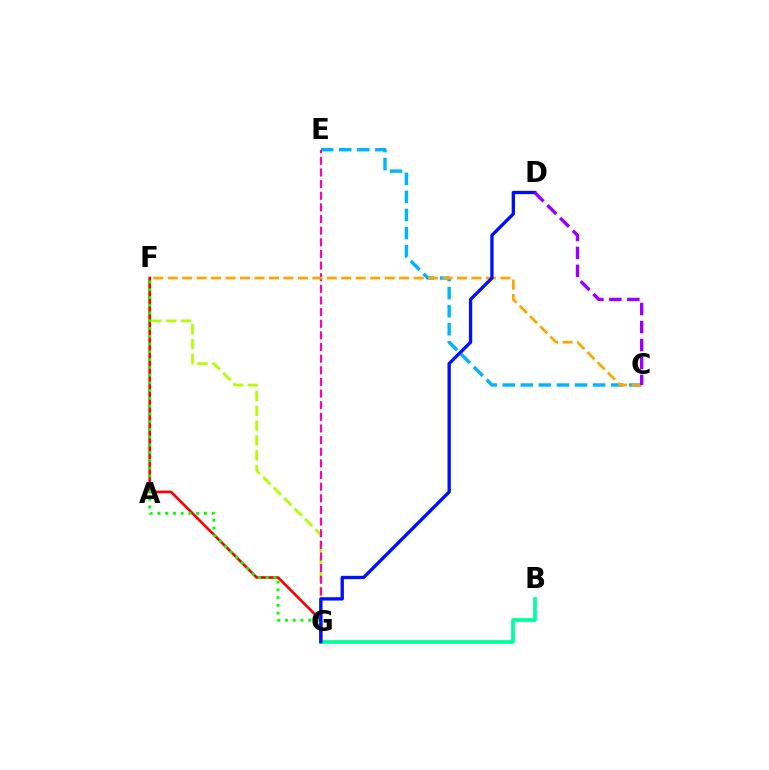{('F', 'G'): [{'color': '#b3ff00', 'line_style': 'dashed', 'thickness': 2.01}, {'color': '#ff0000', 'line_style': 'solid', 'thickness': 1.93}, {'color': '#08ff00', 'line_style': 'dotted', 'thickness': 2.11}], ('C', 'E'): [{'color': '#00b5ff', 'line_style': 'dashed', 'thickness': 2.45}], ('E', 'G'): [{'color': '#ff00bd', 'line_style': 'dashed', 'thickness': 1.58}], ('C', 'F'): [{'color': '#ffa500', 'line_style': 'dashed', 'thickness': 1.97}], ('B', 'G'): [{'color': '#00ff9d', 'line_style': 'solid', 'thickness': 2.68}], ('D', 'G'): [{'color': '#0010ff', 'line_style': 'solid', 'thickness': 2.4}], ('C', 'D'): [{'color': '#9b00ff', 'line_style': 'dashed', 'thickness': 2.44}]}